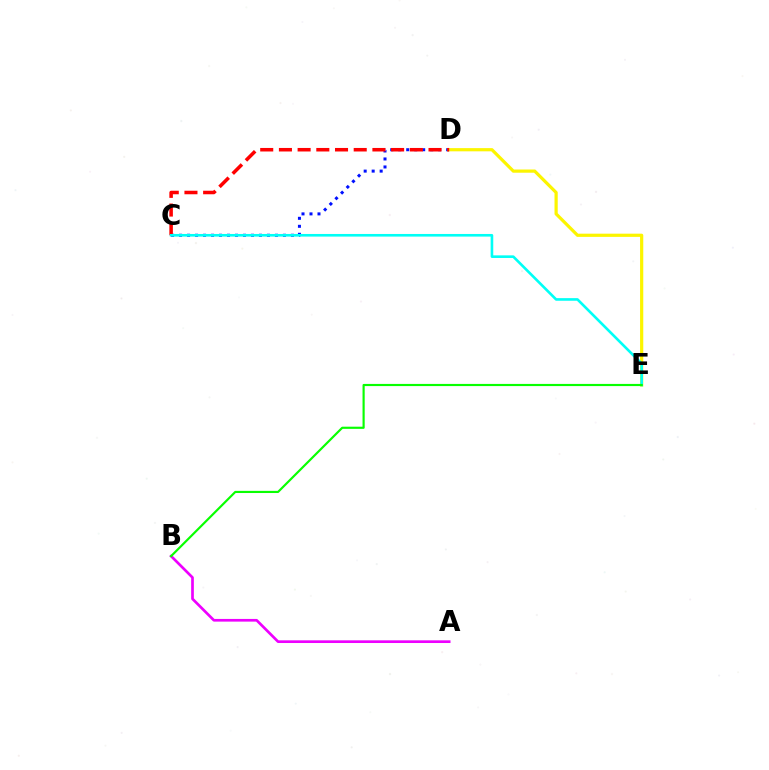{('C', 'D'): [{'color': '#0010ff', 'line_style': 'dotted', 'thickness': 2.17}, {'color': '#ff0000', 'line_style': 'dashed', 'thickness': 2.54}], ('D', 'E'): [{'color': '#fcf500', 'line_style': 'solid', 'thickness': 2.31}], ('A', 'B'): [{'color': '#ee00ff', 'line_style': 'solid', 'thickness': 1.93}], ('C', 'E'): [{'color': '#00fff6', 'line_style': 'solid', 'thickness': 1.89}], ('B', 'E'): [{'color': '#08ff00', 'line_style': 'solid', 'thickness': 1.56}]}